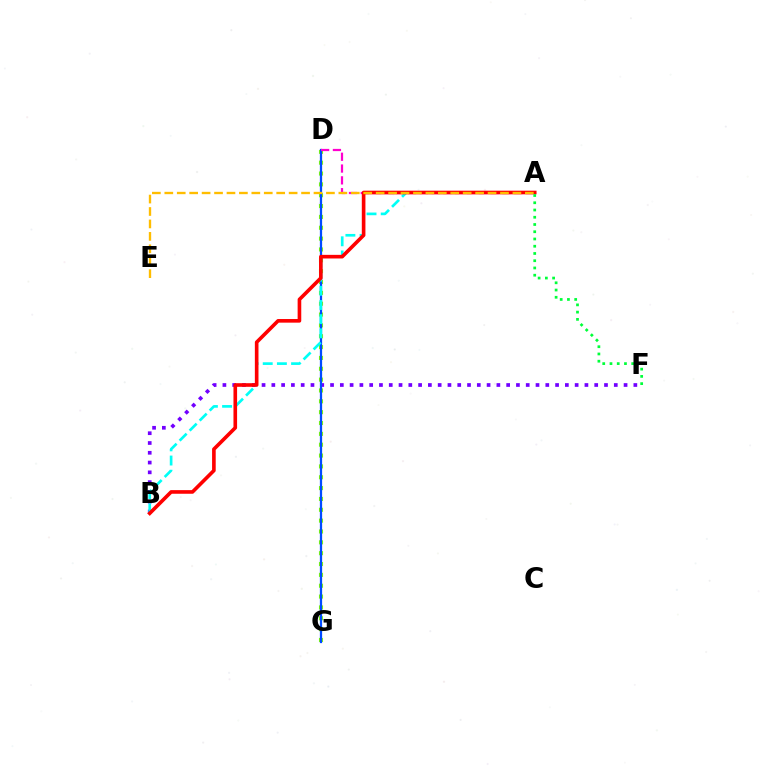{('D', 'G'): [{'color': '#84ff00', 'line_style': 'dotted', 'thickness': 2.95}, {'color': '#004bff', 'line_style': 'solid', 'thickness': 1.62}], ('B', 'F'): [{'color': '#7200ff', 'line_style': 'dotted', 'thickness': 2.66}], ('A', 'D'): [{'color': '#ff00cf', 'line_style': 'dashed', 'thickness': 1.6}], ('A', 'B'): [{'color': '#00fff6', 'line_style': 'dashed', 'thickness': 1.93}, {'color': '#ff0000', 'line_style': 'solid', 'thickness': 2.61}], ('A', 'E'): [{'color': '#ffbd00', 'line_style': 'dashed', 'thickness': 1.69}], ('A', 'F'): [{'color': '#00ff39', 'line_style': 'dotted', 'thickness': 1.97}]}